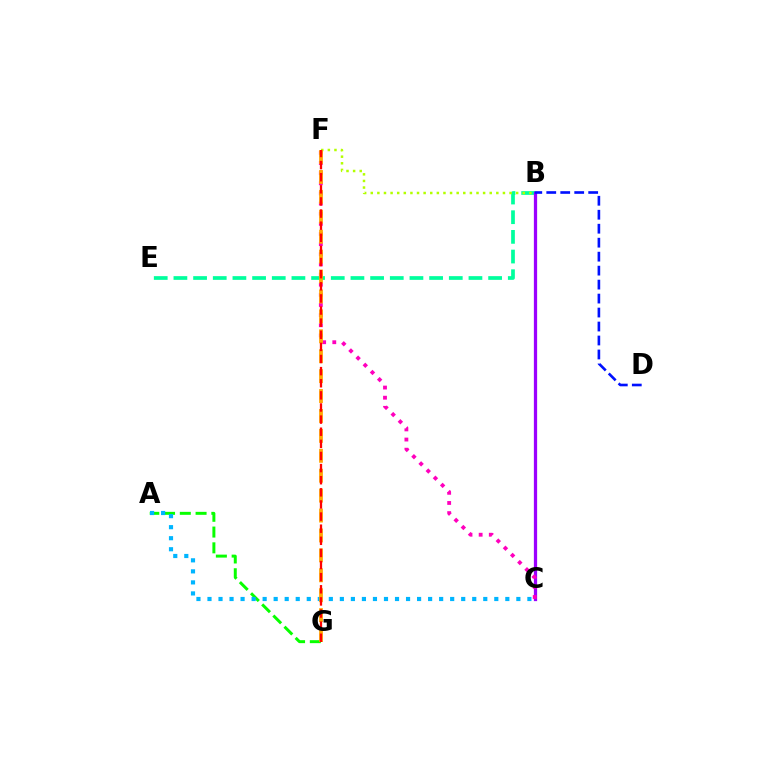{('B', 'E'): [{'color': '#00ff9d', 'line_style': 'dashed', 'thickness': 2.67}], ('B', 'F'): [{'color': '#b3ff00', 'line_style': 'dotted', 'thickness': 1.8}], ('A', 'G'): [{'color': '#08ff00', 'line_style': 'dashed', 'thickness': 2.14}], ('B', 'C'): [{'color': '#9b00ff', 'line_style': 'solid', 'thickness': 2.35}], ('B', 'D'): [{'color': '#0010ff', 'line_style': 'dashed', 'thickness': 1.9}], ('C', 'F'): [{'color': '#ff00bd', 'line_style': 'dotted', 'thickness': 2.76}], ('A', 'C'): [{'color': '#00b5ff', 'line_style': 'dotted', 'thickness': 3.0}], ('F', 'G'): [{'color': '#ffa500', 'line_style': 'dashed', 'thickness': 2.71}, {'color': '#ff0000', 'line_style': 'dashed', 'thickness': 1.65}]}